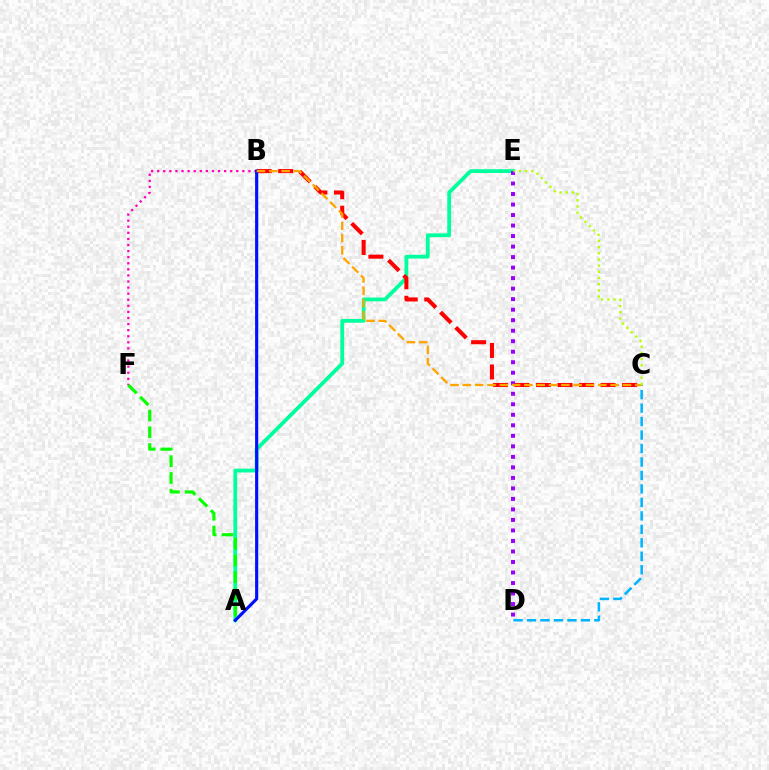{('C', 'D'): [{'color': '#00b5ff', 'line_style': 'dashed', 'thickness': 1.83}], ('A', 'E'): [{'color': '#00ff9d', 'line_style': 'solid', 'thickness': 2.73}], ('B', 'C'): [{'color': '#ff0000', 'line_style': 'dashed', 'thickness': 2.92}, {'color': '#ffa500', 'line_style': 'dashed', 'thickness': 1.67}], ('B', 'F'): [{'color': '#ff00bd', 'line_style': 'dotted', 'thickness': 1.65}], ('A', 'B'): [{'color': '#0010ff', 'line_style': 'solid', 'thickness': 2.26}], ('D', 'E'): [{'color': '#9b00ff', 'line_style': 'dotted', 'thickness': 2.86}], ('C', 'E'): [{'color': '#b3ff00', 'line_style': 'dotted', 'thickness': 1.68}], ('A', 'F'): [{'color': '#08ff00', 'line_style': 'dashed', 'thickness': 2.28}]}